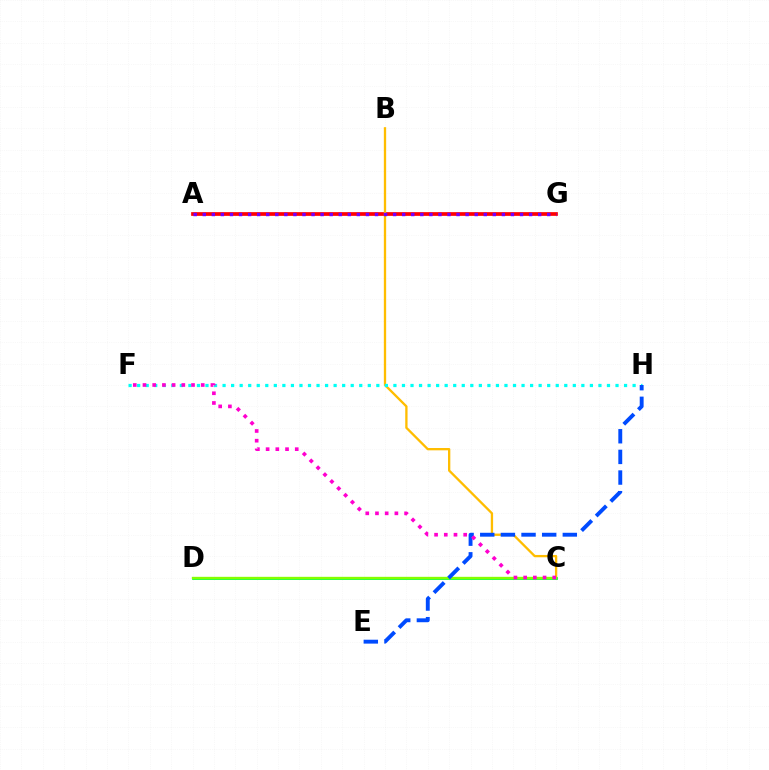{('A', 'G'): [{'color': '#ff0000', 'line_style': 'solid', 'thickness': 2.67}, {'color': '#7200ff', 'line_style': 'dotted', 'thickness': 2.46}], ('B', 'C'): [{'color': '#ffbd00', 'line_style': 'solid', 'thickness': 1.67}], ('C', 'D'): [{'color': '#00ff39', 'line_style': 'solid', 'thickness': 1.98}, {'color': '#84ff00', 'line_style': 'solid', 'thickness': 1.69}], ('F', 'H'): [{'color': '#00fff6', 'line_style': 'dotted', 'thickness': 2.32}], ('E', 'H'): [{'color': '#004bff', 'line_style': 'dashed', 'thickness': 2.8}], ('C', 'F'): [{'color': '#ff00cf', 'line_style': 'dotted', 'thickness': 2.64}]}